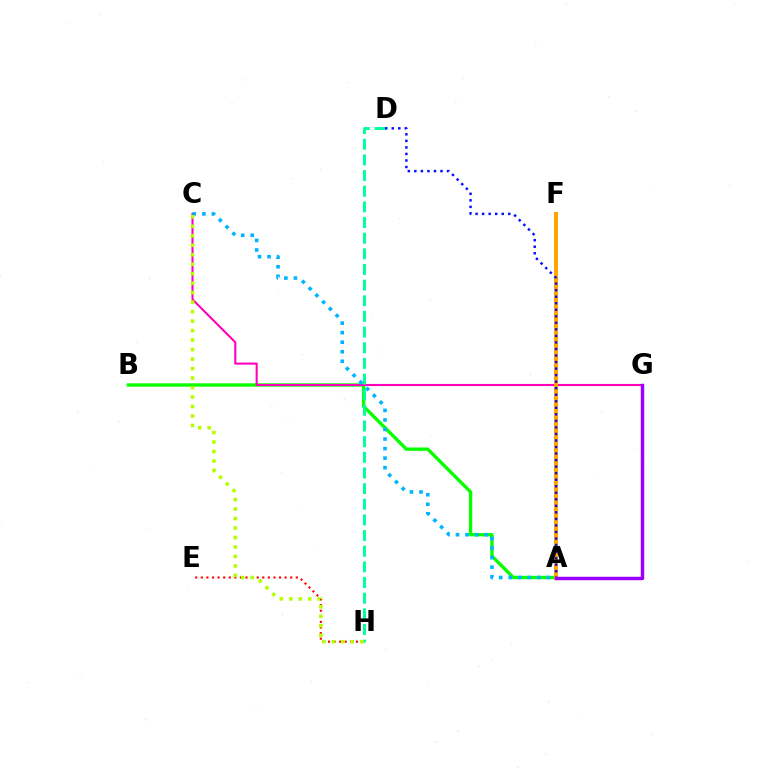{('A', 'B'): [{'color': '#08ff00', 'line_style': 'solid', 'thickness': 2.42}], ('E', 'H'): [{'color': '#ff0000', 'line_style': 'dotted', 'thickness': 1.52}], ('C', 'G'): [{'color': '#ff00bd', 'line_style': 'solid', 'thickness': 1.51}], ('D', 'H'): [{'color': '#00ff9d', 'line_style': 'dashed', 'thickness': 2.13}], ('A', 'C'): [{'color': '#00b5ff', 'line_style': 'dotted', 'thickness': 2.59}], ('A', 'F'): [{'color': '#ffa500', 'line_style': 'solid', 'thickness': 2.9}], ('C', 'H'): [{'color': '#b3ff00', 'line_style': 'dotted', 'thickness': 2.58}], ('A', 'D'): [{'color': '#0010ff', 'line_style': 'dotted', 'thickness': 1.78}], ('A', 'G'): [{'color': '#9b00ff', 'line_style': 'solid', 'thickness': 2.48}]}